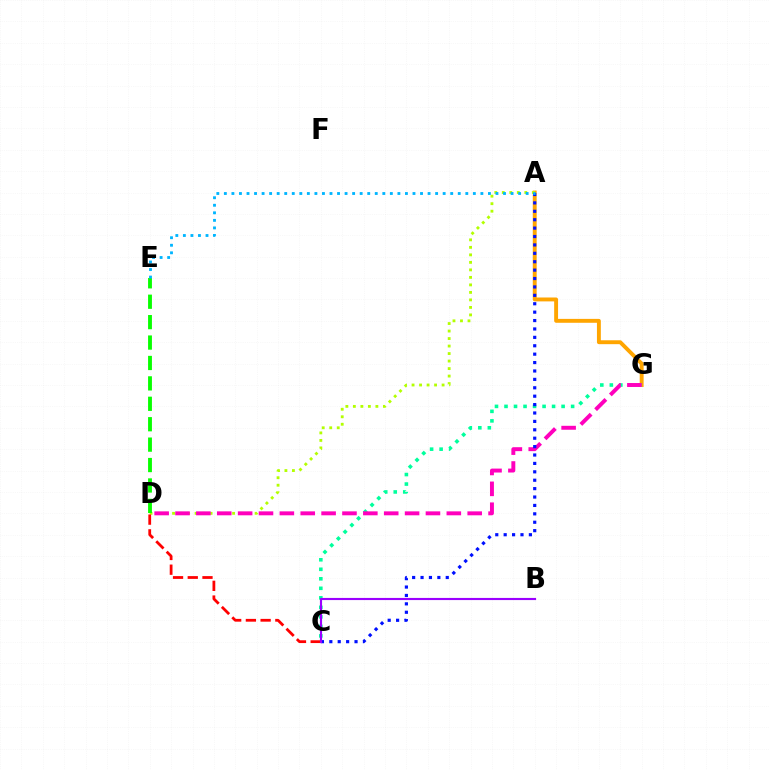{('A', 'G'): [{'color': '#ffa500', 'line_style': 'solid', 'thickness': 2.8}], ('A', 'D'): [{'color': '#b3ff00', 'line_style': 'dotted', 'thickness': 2.04}], ('C', 'D'): [{'color': '#ff0000', 'line_style': 'dashed', 'thickness': 2.0}], ('C', 'G'): [{'color': '#00ff9d', 'line_style': 'dotted', 'thickness': 2.59}], ('D', 'G'): [{'color': '#ff00bd', 'line_style': 'dashed', 'thickness': 2.84}], ('A', 'C'): [{'color': '#0010ff', 'line_style': 'dotted', 'thickness': 2.28}], ('B', 'C'): [{'color': '#9b00ff', 'line_style': 'solid', 'thickness': 1.54}], ('D', 'E'): [{'color': '#08ff00', 'line_style': 'dashed', 'thickness': 2.77}], ('A', 'E'): [{'color': '#00b5ff', 'line_style': 'dotted', 'thickness': 2.05}]}